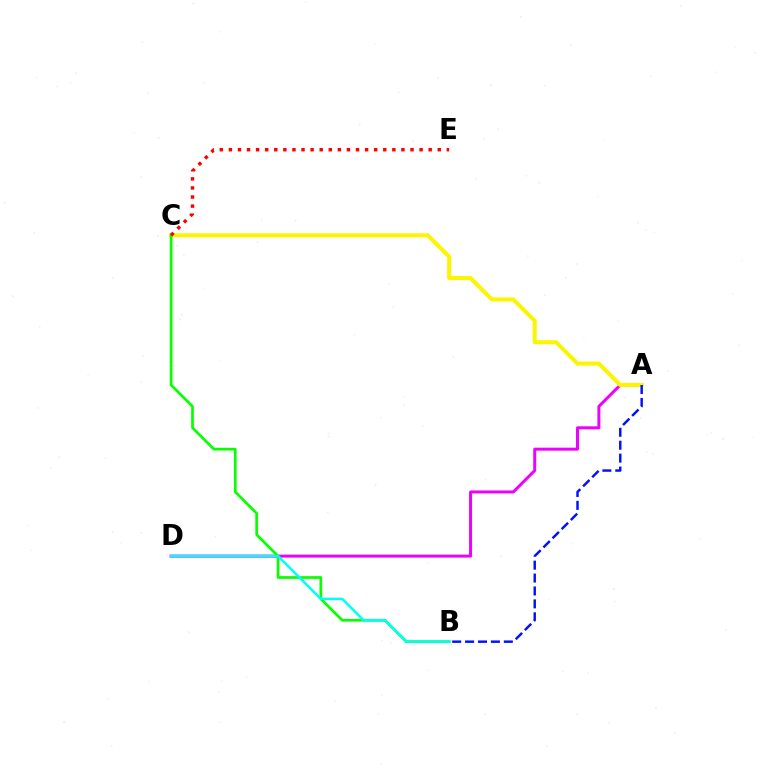{('A', 'D'): [{'color': '#ee00ff', 'line_style': 'solid', 'thickness': 2.15}], ('A', 'C'): [{'color': '#fcf500', 'line_style': 'solid', 'thickness': 2.91}], ('B', 'C'): [{'color': '#08ff00', 'line_style': 'solid', 'thickness': 1.95}], ('B', 'D'): [{'color': '#00fff6', 'line_style': 'solid', 'thickness': 1.81}], ('C', 'E'): [{'color': '#ff0000', 'line_style': 'dotted', 'thickness': 2.47}], ('A', 'B'): [{'color': '#0010ff', 'line_style': 'dashed', 'thickness': 1.75}]}